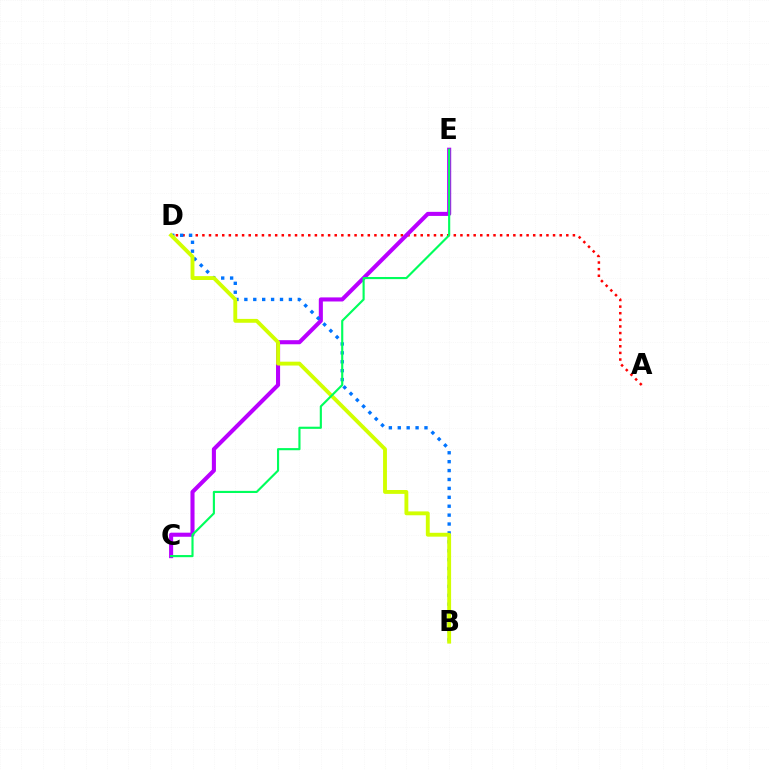{('A', 'D'): [{'color': '#ff0000', 'line_style': 'dotted', 'thickness': 1.8}], ('C', 'E'): [{'color': '#b900ff', 'line_style': 'solid', 'thickness': 2.93}, {'color': '#00ff5c', 'line_style': 'solid', 'thickness': 1.54}], ('B', 'D'): [{'color': '#0074ff', 'line_style': 'dotted', 'thickness': 2.42}, {'color': '#d1ff00', 'line_style': 'solid', 'thickness': 2.78}]}